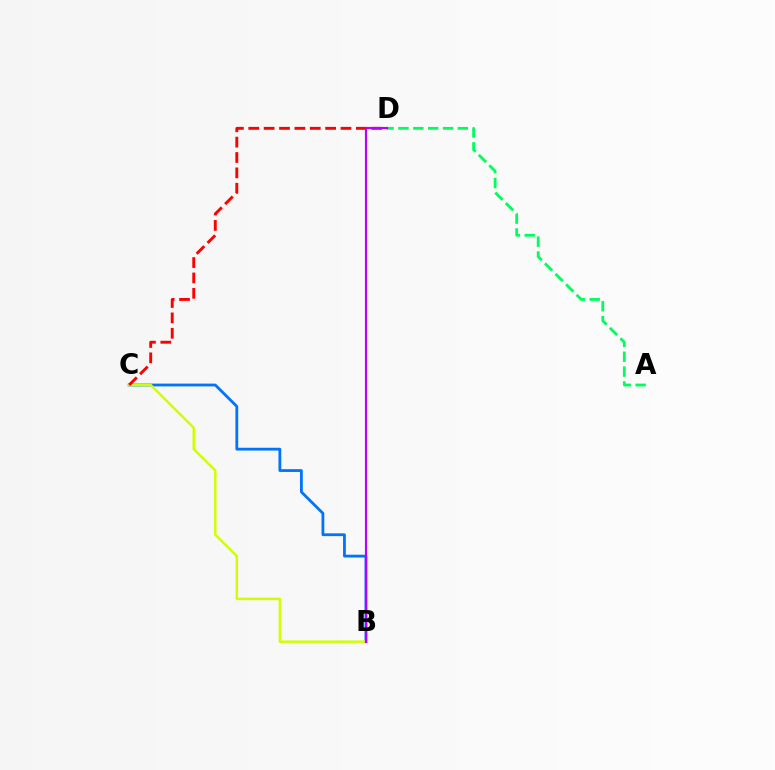{('B', 'C'): [{'color': '#0074ff', 'line_style': 'solid', 'thickness': 2.02}, {'color': '#d1ff00', 'line_style': 'solid', 'thickness': 1.79}], ('A', 'D'): [{'color': '#00ff5c', 'line_style': 'dashed', 'thickness': 2.02}], ('C', 'D'): [{'color': '#ff0000', 'line_style': 'dashed', 'thickness': 2.09}], ('B', 'D'): [{'color': '#b900ff', 'line_style': 'solid', 'thickness': 1.55}]}